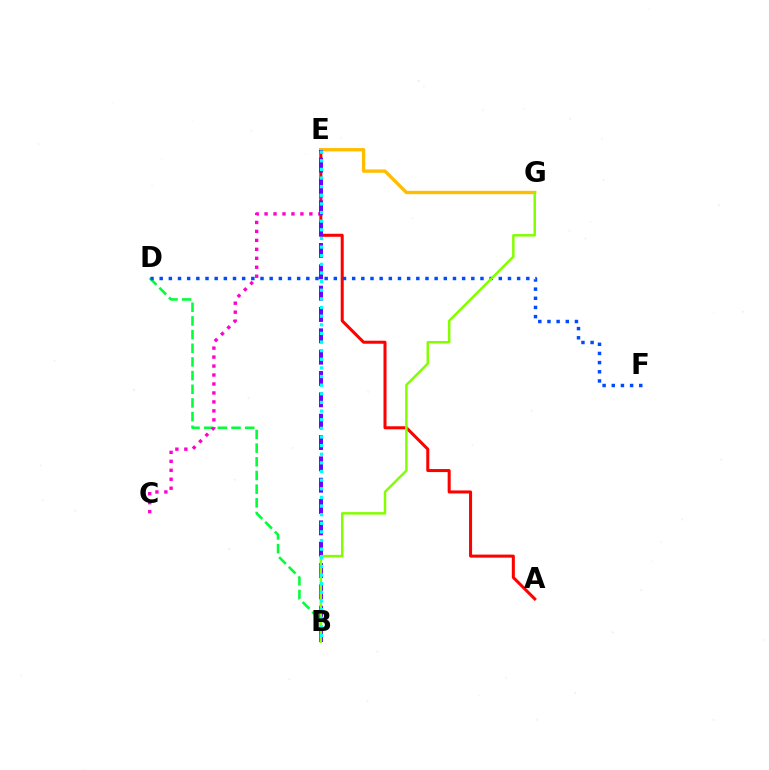{('B', 'D'): [{'color': '#00ff39', 'line_style': 'dashed', 'thickness': 1.86}], ('A', 'E'): [{'color': '#ff0000', 'line_style': 'solid', 'thickness': 2.18}], ('E', 'G'): [{'color': '#ffbd00', 'line_style': 'solid', 'thickness': 2.41}], ('C', 'E'): [{'color': '#ff00cf', 'line_style': 'dotted', 'thickness': 2.44}], ('D', 'F'): [{'color': '#004bff', 'line_style': 'dotted', 'thickness': 2.49}], ('B', 'E'): [{'color': '#7200ff', 'line_style': 'dashed', 'thickness': 2.9}, {'color': '#00fff6', 'line_style': 'dotted', 'thickness': 2.35}], ('B', 'G'): [{'color': '#84ff00', 'line_style': 'solid', 'thickness': 1.8}]}